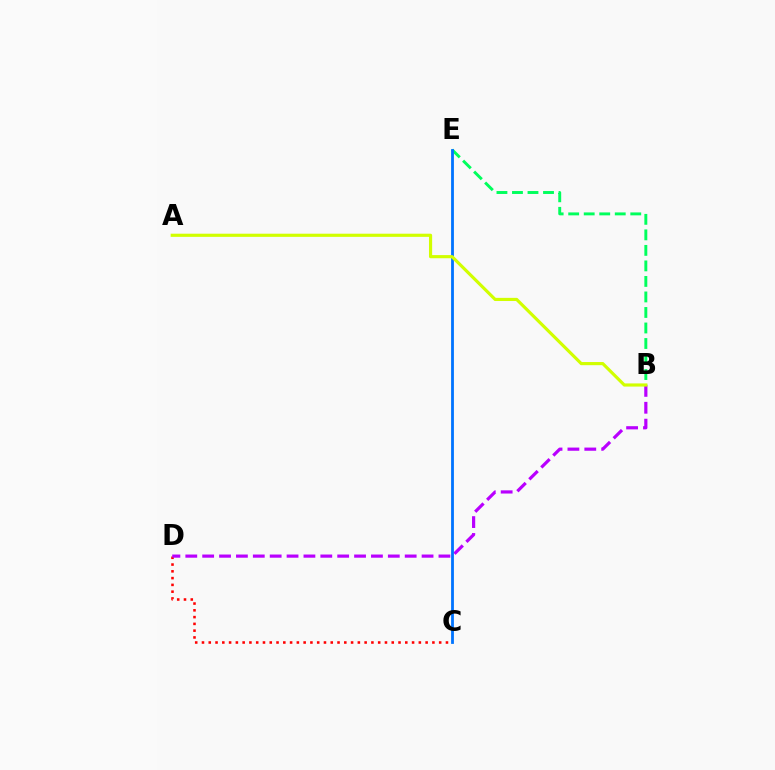{('B', 'E'): [{'color': '#00ff5c', 'line_style': 'dashed', 'thickness': 2.11}], ('C', 'D'): [{'color': '#ff0000', 'line_style': 'dotted', 'thickness': 1.84}], ('B', 'D'): [{'color': '#b900ff', 'line_style': 'dashed', 'thickness': 2.29}], ('C', 'E'): [{'color': '#0074ff', 'line_style': 'solid', 'thickness': 2.02}], ('A', 'B'): [{'color': '#d1ff00', 'line_style': 'solid', 'thickness': 2.27}]}